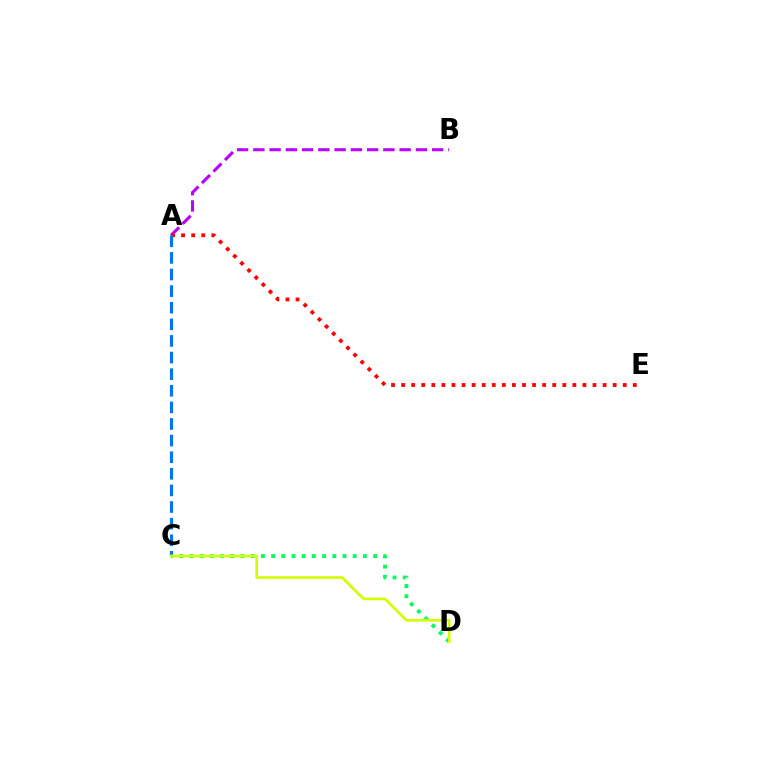{('A', 'B'): [{'color': '#b900ff', 'line_style': 'dashed', 'thickness': 2.21}], ('A', 'E'): [{'color': '#ff0000', 'line_style': 'dotted', 'thickness': 2.74}], ('A', 'C'): [{'color': '#0074ff', 'line_style': 'dashed', 'thickness': 2.26}], ('C', 'D'): [{'color': '#00ff5c', 'line_style': 'dotted', 'thickness': 2.77}, {'color': '#d1ff00', 'line_style': 'solid', 'thickness': 1.92}]}